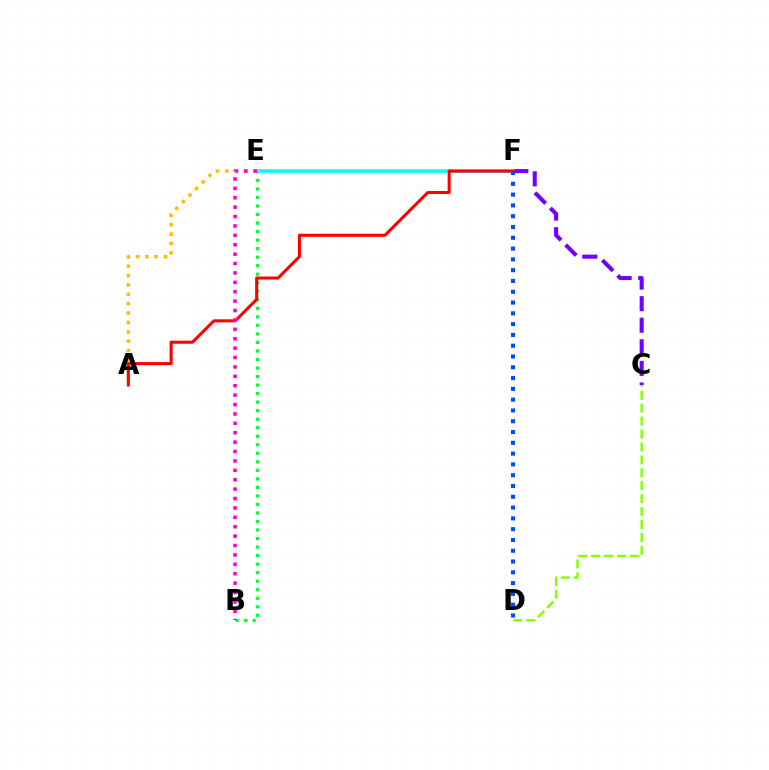{('C', 'D'): [{'color': '#84ff00', 'line_style': 'dashed', 'thickness': 1.76}], ('A', 'E'): [{'color': '#ffbd00', 'line_style': 'dotted', 'thickness': 2.54}], ('B', 'E'): [{'color': '#00ff39', 'line_style': 'dotted', 'thickness': 2.32}, {'color': '#ff00cf', 'line_style': 'dotted', 'thickness': 2.55}], ('C', 'F'): [{'color': '#7200ff', 'line_style': 'dashed', 'thickness': 2.93}], ('E', 'F'): [{'color': '#00fff6', 'line_style': 'solid', 'thickness': 2.54}], ('A', 'F'): [{'color': '#ff0000', 'line_style': 'solid', 'thickness': 2.2}], ('D', 'F'): [{'color': '#004bff', 'line_style': 'dotted', 'thickness': 2.93}]}